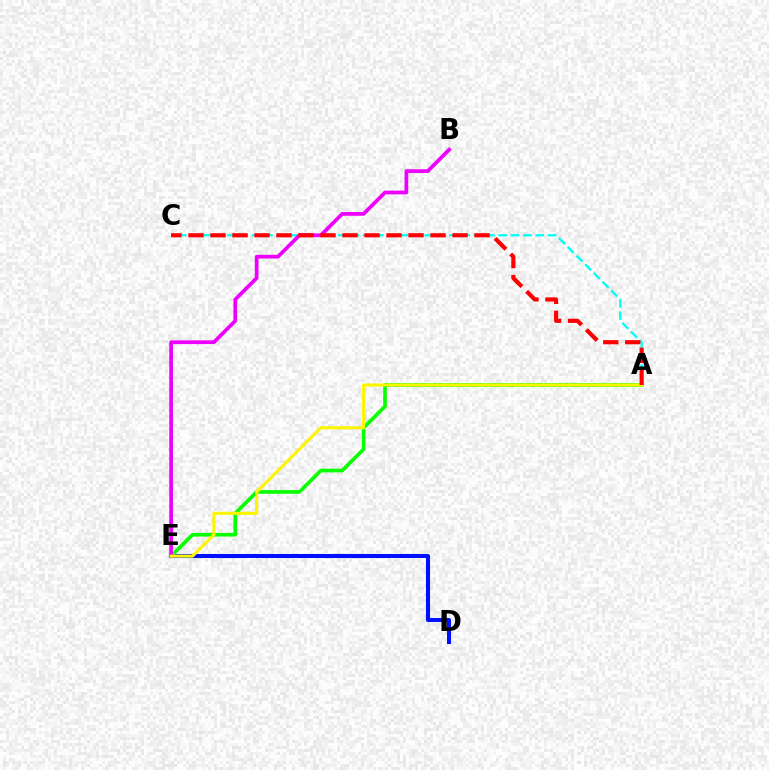{('D', 'E'): [{'color': '#0010ff', 'line_style': 'solid', 'thickness': 2.93}], ('A', 'E'): [{'color': '#08ff00', 'line_style': 'solid', 'thickness': 2.63}, {'color': '#fcf500', 'line_style': 'solid', 'thickness': 2.22}], ('A', 'C'): [{'color': '#00fff6', 'line_style': 'dashed', 'thickness': 1.68}, {'color': '#ff0000', 'line_style': 'dashed', 'thickness': 2.99}], ('B', 'E'): [{'color': '#ee00ff', 'line_style': 'solid', 'thickness': 2.69}]}